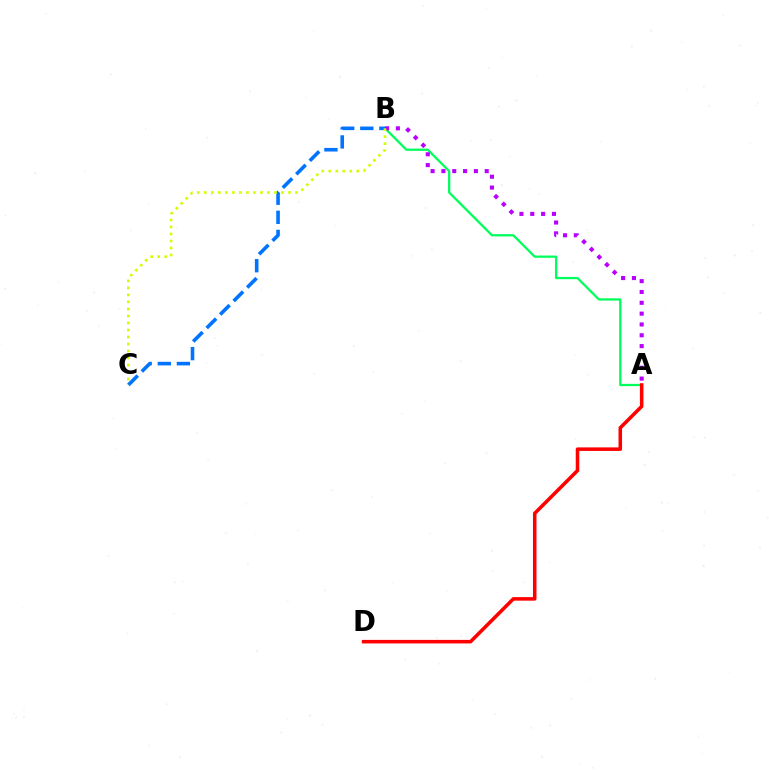{('A', 'B'): [{'color': '#00ff5c', 'line_style': 'solid', 'thickness': 1.64}, {'color': '#b900ff', 'line_style': 'dotted', 'thickness': 2.94}], ('B', 'C'): [{'color': '#0074ff', 'line_style': 'dashed', 'thickness': 2.59}, {'color': '#d1ff00', 'line_style': 'dotted', 'thickness': 1.91}], ('A', 'D'): [{'color': '#ff0000', 'line_style': 'solid', 'thickness': 2.55}]}